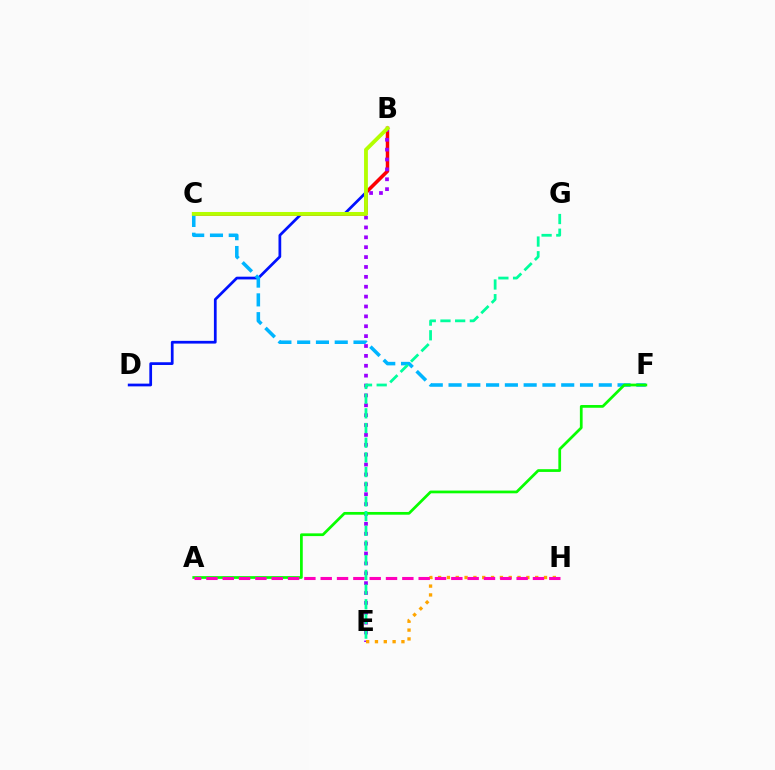{('B', 'D'): [{'color': '#0010ff', 'line_style': 'solid', 'thickness': 1.97}], ('B', 'C'): [{'color': '#ff0000', 'line_style': 'solid', 'thickness': 2.5}, {'color': '#b3ff00', 'line_style': 'solid', 'thickness': 2.76}], ('B', 'E'): [{'color': '#9b00ff', 'line_style': 'dotted', 'thickness': 2.68}], ('C', 'F'): [{'color': '#00b5ff', 'line_style': 'dashed', 'thickness': 2.55}], ('E', 'H'): [{'color': '#ffa500', 'line_style': 'dotted', 'thickness': 2.4}], ('A', 'F'): [{'color': '#08ff00', 'line_style': 'solid', 'thickness': 1.97}], ('A', 'H'): [{'color': '#ff00bd', 'line_style': 'dashed', 'thickness': 2.22}], ('E', 'G'): [{'color': '#00ff9d', 'line_style': 'dashed', 'thickness': 2.0}]}